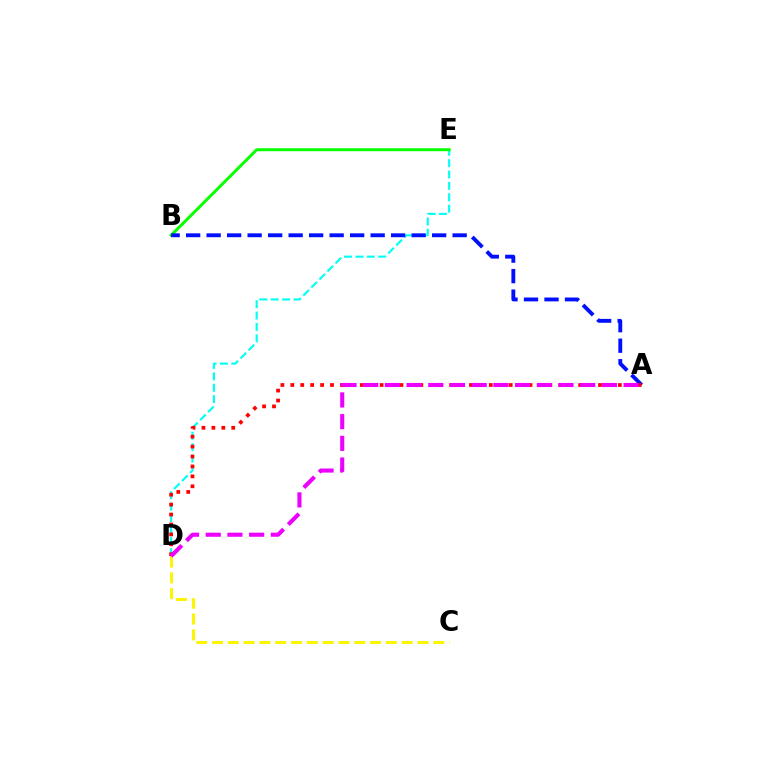{('D', 'E'): [{'color': '#00fff6', 'line_style': 'dashed', 'thickness': 1.55}], ('C', 'D'): [{'color': '#fcf500', 'line_style': 'dashed', 'thickness': 2.15}], ('B', 'E'): [{'color': '#08ff00', 'line_style': 'solid', 'thickness': 2.15}], ('A', 'B'): [{'color': '#0010ff', 'line_style': 'dashed', 'thickness': 2.78}], ('A', 'D'): [{'color': '#ff0000', 'line_style': 'dotted', 'thickness': 2.7}, {'color': '#ee00ff', 'line_style': 'dashed', 'thickness': 2.95}]}